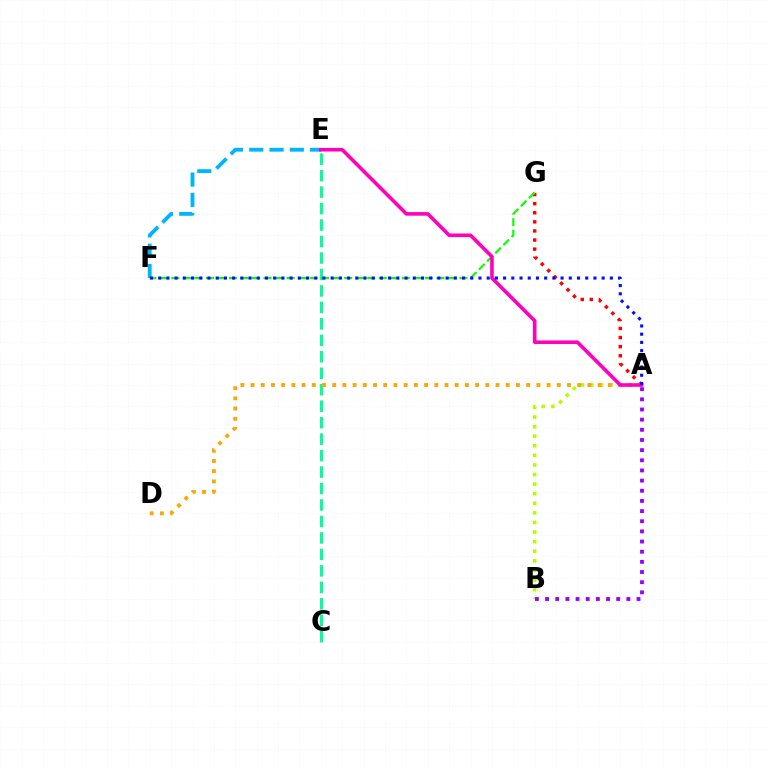{('A', 'B'): [{'color': '#b3ff00', 'line_style': 'dotted', 'thickness': 2.6}, {'color': '#9b00ff', 'line_style': 'dotted', 'thickness': 2.76}], ('A', 'G'): [{'color': '#ff0000', 'line_style': 'dotted', 'thickness': 2.47}], ('C', 'E'): [{'color': '#00ff9d', 'line_style': 'dashed', 'thickness': 2.24}], ('F', 'G'): [{'color': '#08ff00', 'line_style': 'dashed', 'thickness': 1.57}], ('E', 'F'): [{'color': '#00b5ff', 'line_style': 'dashed', 'thickness': 2.75}], ('A', 'D'): [{'color': '#ffa500', 'line_style': 'dotted', 'thickness': 2.77}], ('A', 'E'): [{'color': '#ff00bd', 'line_style': 'solid', 'thickness': 2.59}], ('A', 'F'): [{'color': '#0010ff', 'line_style': 'dotted', 'thickness': 2.23}]}